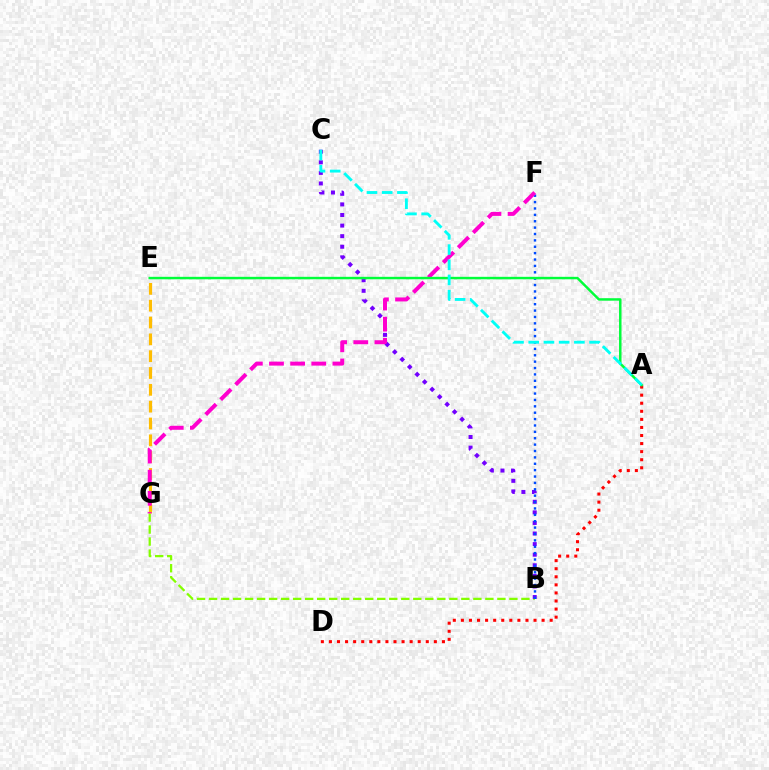{('B', 'G'): [{'color': '#84ff00', 'line_style': 'dashed', 'thickness': 1.63}], ('A', 'D'): [{'color': '#ff0000', 'line_style': 'dotted', 'thickness': 2.19}], ('B', 'C'): [{'color': '#7200ff', 'line_style': 'dotted', 'thickness': 2.88}], ('E', 'G'): [{'color': '#ffbd00', 'line_style': 'dashed', 'thickness': 2.29}], ('B', 'F'): [{'color': '#004bff', 'line_style': 'dotted', 'thickness': 1.73}], ('F', 'G'): [{'color': '#ff00cf', 'line_style': 'dashed', 'thickness': 2.87}], ('A', 'E'): [{'color': '#00ff39', 'line_style': 'solid', 'thickness': 1.77}], ('A', 'C'): [{'color': '#00fff6', 'line_style': 'dashed', 'thickness': 2.07}]}